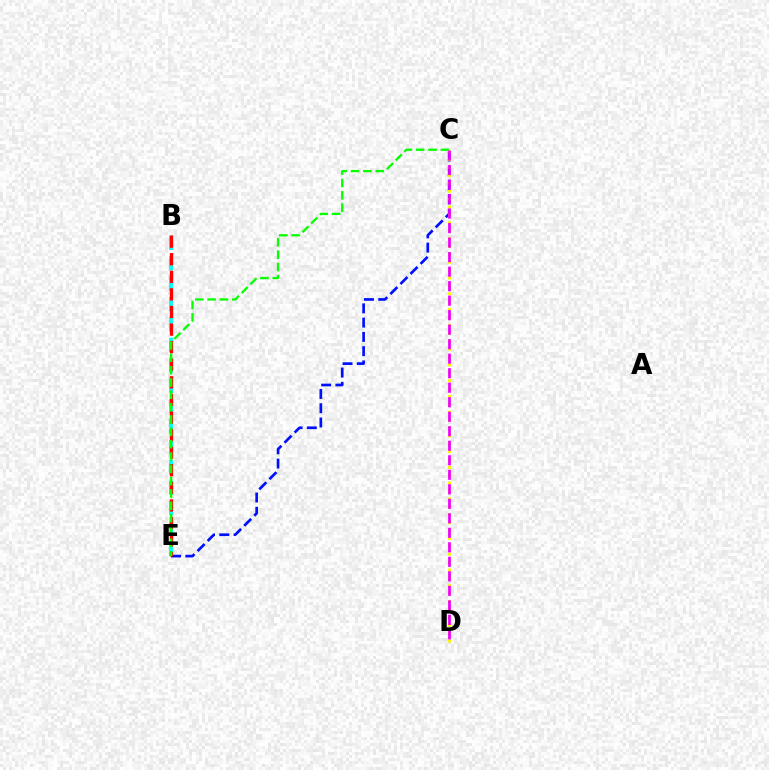{('B', 'E'): [{'color': '#00fff6', 'line_style': 'dashed', 'thickness': 2.77}, {'color': '#ff0000', 'line_style': 'dashed', 'thickness': 2.39}], ('C', 'E'): [{'color': '#0010ff', 'line_style': 'dashed', 'thickness': 1.94}, {'color': '#08ff00', 'line_style': 'dashed', 'thickness': 1.68}], ('C', 'D'): [{'color': '#fcf500', 'line_style': 'dotted', 'thickness': 2.14}, {'color': '#ee00ff', 'line_style': 'dashed', 'thickness': 1.97}]}